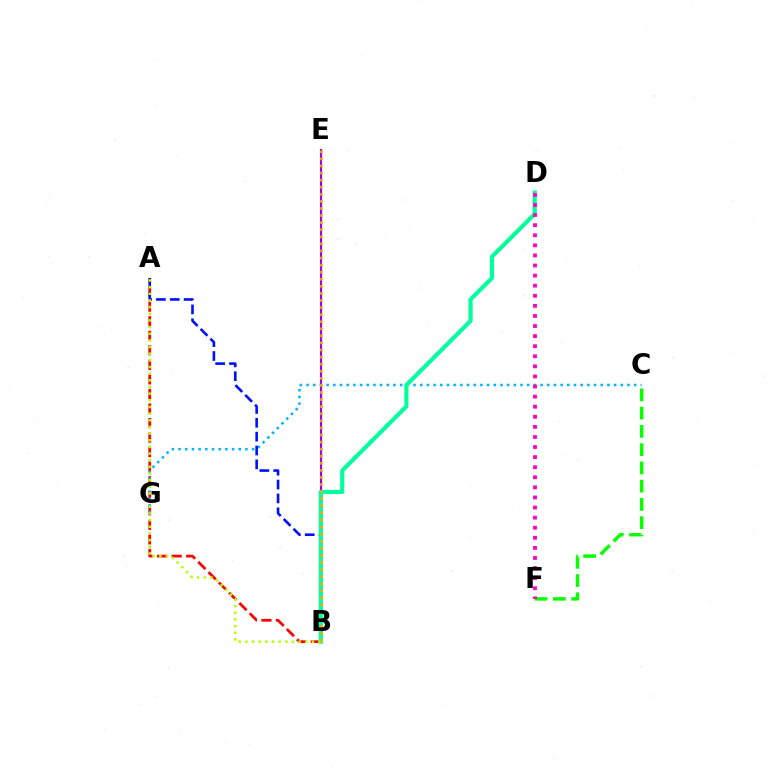{('A', 'B'): [{'color': '#ff0000', 'line_style': 'dashed', 'thickness': 1.98}, {'color': '#0010ff', 'line_style': 'dashed', 'thickness': 1.88}, {'color': '#b3ff00', 'line_style': 'dotted', 'thickness': 1.81}], ('B', 'E'): [{'color': '#9b00ff', 'line_style': 'solid', 'thickness': 1.53}, {'color': '#ffa500', 'line_style': 'dotted', 'thickness': 1.92}], ('C', 'G'): [{'color': '#00b5ff', 'line_style': 'dotted', 'thickness': 1.82}], ('B', 'D'): [{'color': '#00ff9d', 'line_style': 'solid', 'thickness': 2.98}], ('C', 'F'): [{'color': '#08ff00', 'line_style': 'dashed', 'thickness': 2.48}], ('D', 'F'): [{'color': '#ff00bd', 'line_style': 'dotted', 'thickness': 2.74}]}